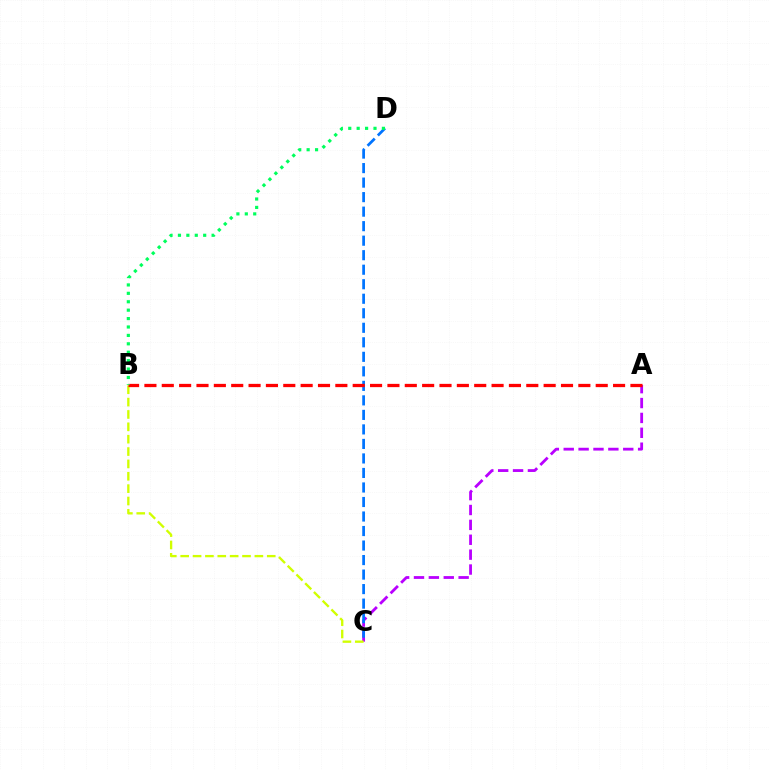{('A', 'C'): [{'color': '#b900ff', 'line_style': 'dashed', 'thickness': 2.02}], ('C', 'D'): [{'color': '#0074ff', 'line_style': 'dashed', 'thickness': 1.97}], ('B', 'C'): [{'color': '#d1ff00', 'line_style': 'dashed', 'thickness': 1.68}], ('A', 'B'): [{'color': '#ff0000', 'line_style': 'dashed', 'thickness': 2.36}], ('B', 'D'): [{'color': '#00ff5c', 'line_style': 'dotted', 'thickness': 2.29}]}